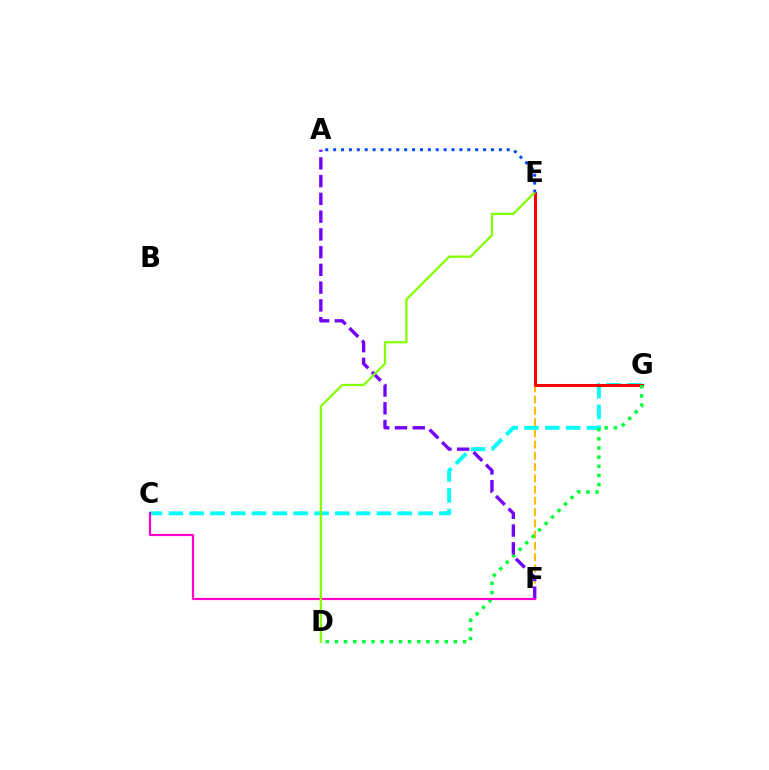{('E', 'F'): [{'color': '#ffbd00', 'line_style': 'dashed', 'thickness': 1.53}], ('C', 'G'): [{'color': '#00fff6', 'line_style': 'dashed', 'thickness': 2.83}], ('E', 'G'): [{'color': '#ff0000', 'line_style': 'solid', 'thickness': 2.17}], ('D', 'G'): [{'color': '#00ff39', 'line_style': 'dotted', 'thickness': 2.49}], ('A', 'F'): [{'color': '#7200ff', 'line_style': 'dashed', 'thickness': 2.41}], ('C', 'F'): [{'color': '#ff00cf', 'line_style': 'solid', 'thickness': 1.57}], ('D', 'E'): [{'color': '#84ff00', 'line_style': 'solid', 'thickness': 1.63}], ('A', 'E'): [{'color': '#004bff', 'line_style': 'dotted', 'thickness': 2.14}]}